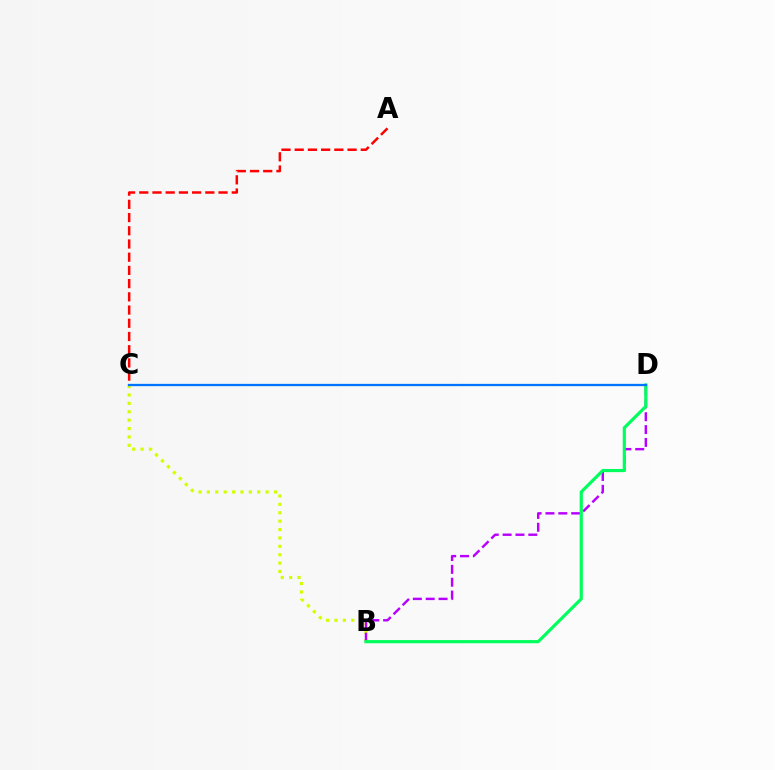{('B', 'C'): [{'color': '#d1ff00', 'line_style': 'dotted', 'thickness': 2.28}], ('B', 'D'): [{'color': '#b900ff', 'line_style': 'dashed', 'thickness': 1.75}, {'color': '#00ff5c', 'line_style': 'solid', 'thickness': 2.28}], ('A', 'C'): [{'color': '#ff0000', 'line_style': 'dashed', 'thickness': 1.8}], ('C', 'D'): [{'color': '#0074ff', 'line_style': 'solid', 'thickness': 1.64}]}